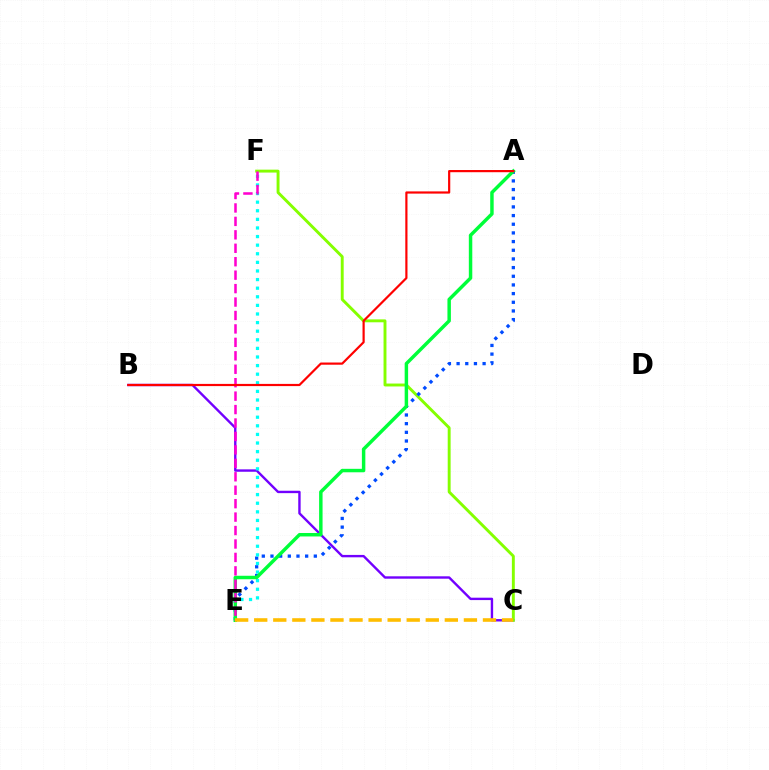{('B', 'C'): [{'color': '#7200ff', 'line_style': 'solid', 'thickness': 1.72}], ('C', 'F'): [{'color': '#84ff00', 'line_style': 'solid', 'thickness': 2.1}], ('A', 'E'): [{'color': '#004bff', 'line_style': 'dotted', 'thickness': 2.36}, {'color': '#00ff39', 'line_style': 'solid', 'thickness': 2.49}], ('E', 'F'): [{'color': '#00fff6', 'line_style': 'dotted', 'thickness': 2.34}, {'color': '#ff00cf', 'line_style': 'dashed', 'thickness': 1.83}], ('C', 'E'): [{'color': '#ffbd00', 'line_style': 'dashed', 'thickness': 2.59}], ('A', 'B'): [{'color': '#ff0000', 'line_style': 'solid', 'thickness': 1.58}]}